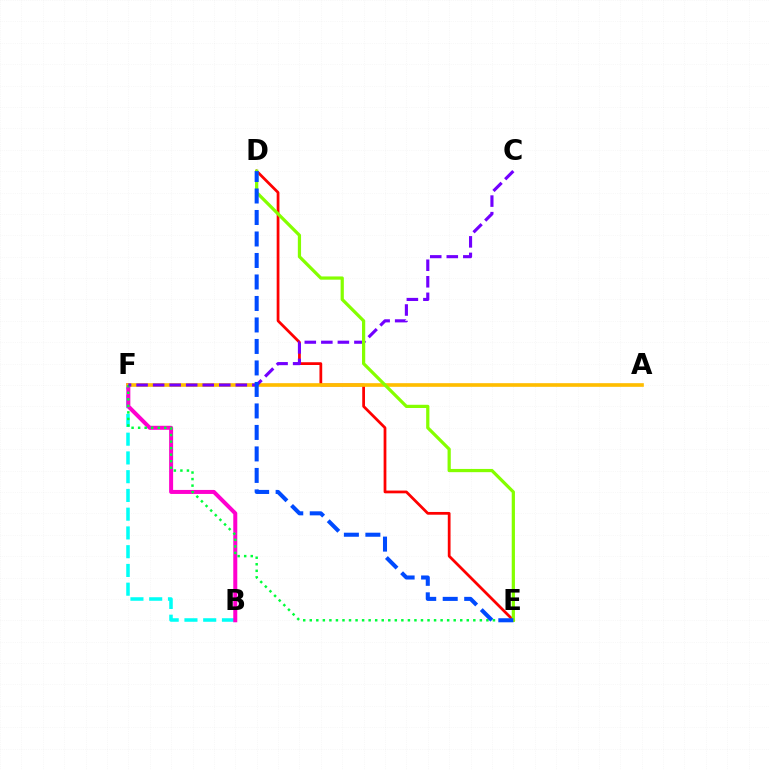{('D', 'E'): [{'color': '#ff0000', 'line_style': 'solid', 'thickness': 1.98}, {'color': '#84ff00', 'line_style': 'solid', 'thickness': 2.32}, {'color': '#004bff', 'line_style': 'dashed', 'thickness': 2.92}], ('B', 'F'): [{'color': '#00fff6', 'line_style': 'dashed', 'thickness': 2.55}, {'color': '#ff00cf', 'line_style': 'solid', 'thickness': 2.88}], ('A', 'F'): [{'color': '#ffbd00', 'line_style': 'solid', 'thickness': 2.63}], ('E', 'F'): [{'color': '#00ff39', 'line_style': 'dotted', 'thickness': 1.78}], ('C', 'F'): [{'color': '#7200ff', 'line_style': 'dashed', 'thickness': 2.25}]}